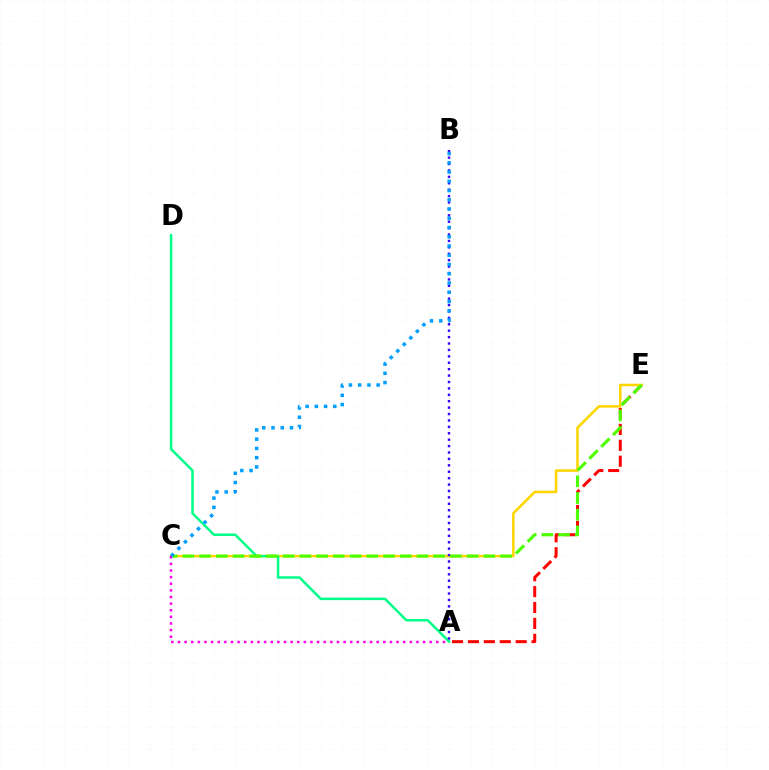{('A', 'E'): [{'color': '#ff0000', 'line_style': 'dashed', 'thickness': 2.16}], ('C', 'E'): [{'color': '#ffd500', 'line_style': 'solid', 'thickness': 1.83}, {'color': '#4fff00', 'line_style': 'dashed', 'thickness': 2.27}], ('A', 'D'): [{'color': '#00ff86', 'line_style': 'solid', 'thickness': 1.79}], ('A', 'B'): [{'color': '#3700ff', 'line_style': 'dotted', 'thickness': 1.74}], ('A', 'C'): [{'color': '#ff00ed', 'line_style': 'dotted', 'thickness': 1.8}], ('B', 'C'): [{'color': '#009eff', 'line_style': 'dotted', 'thickness': 2.51}]}